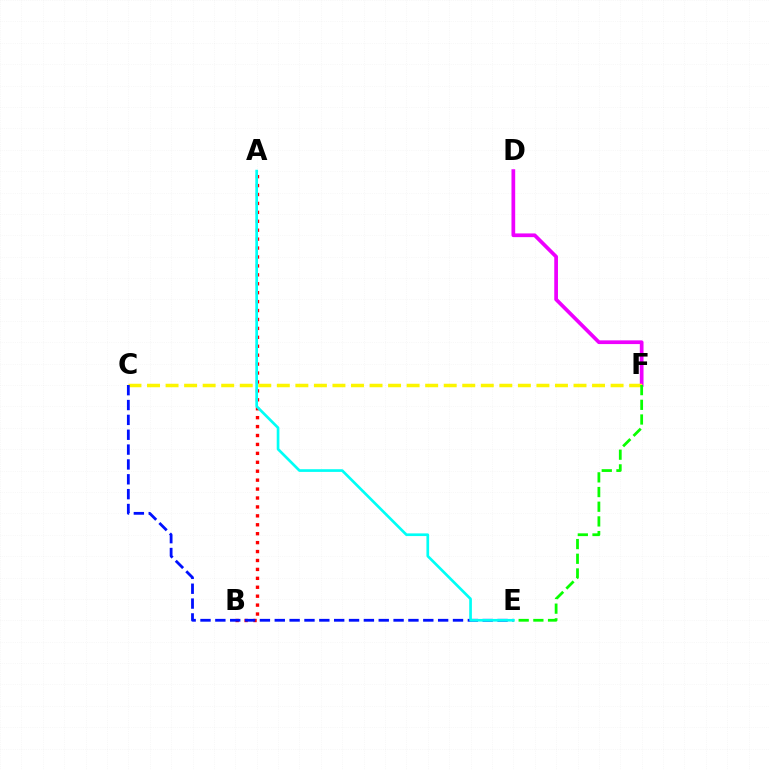{('D', 'F'): [{'color': '#ee00ff', 'line_style': 'solid', 'thickness': 2.68}], ('C', 'F'): [{'color': '#fcf500', 'line_style': 'dashed', 'thickness': 2.52}], ('A', 'B'): [{'color': '#ff0000', 'line_style': 'dotted', 'thickness': 2.43}], ('E', 'F'): [{'color': '#08ff00', 'line_style': 'dashed', 'thickness': 1.99}], ('C', 'E'): [{'color': '#0010ff', 'line_style': 'dashed', 'thickness': 2.02}], ('A', 'E'): [{'color': '#00fff6', 'line_style': 'solid', 'thickness': 1.93}]}